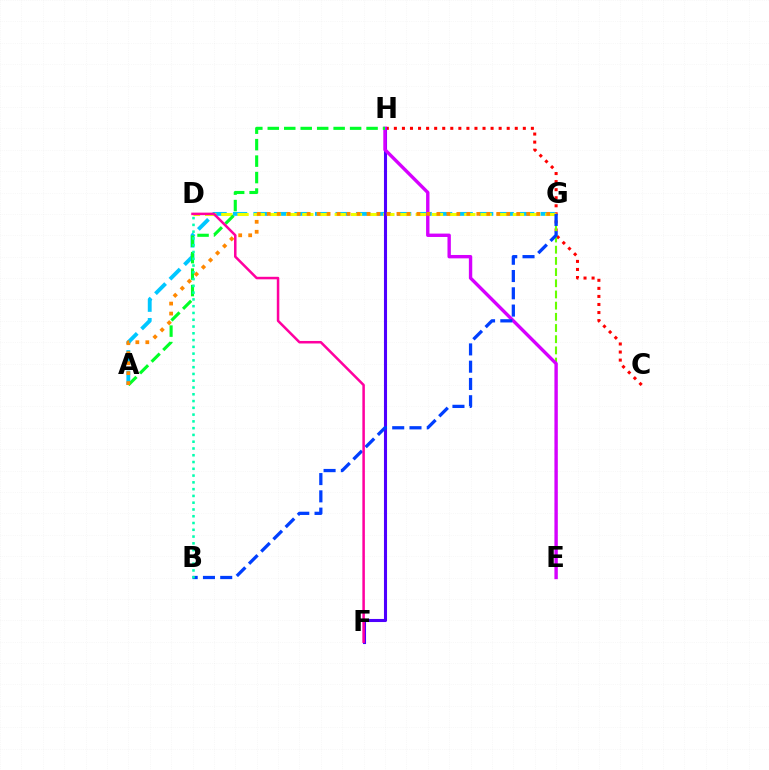{('C', 'H'): [{'color': '#ff0000', 'line_style': 'dotted', 'thickness': 2.19}], ('A', 'G'): [{'color': '#00c7ff', 'line_style': 'dashed', 'thickness': 2.79}, {'color': '#ff8800', 'line_style': 'dotted', 'thickness': 2.71}], ('D', 'G'): [{'color': '#eeff00', 'line_style': 'dashed', 'thickness': 2.2}], ('E', 'G'): [{'color': '#66ff00', 'line_style': 'dashed', 'thickness': 1.52}], ('F', 'H'): [{'color': '#4f00ff', 'line_style': 'solid', 'thickness': 2.22}], ('E', 'H'): [{'color': '#d600ff', 'line_style': 'solid', 'thickness': 2.43}], ('B', 'G'): [{'color': '#003fff', 'line_style': 'dashed', 'thickness': 2.35}], ('A', 'H'): [{'color': '#00ff27', 'line_style': 'dashed', 'thickness': 2.24}], ('B', 'D'): [{'color': '#00ffaf', 'line_style': 'dotted', 'thickness': 1.84}], ('D', 'F'): [{'color': '#ff00a0', 'line_style': 'solid', 'thickness': 1.81}]}